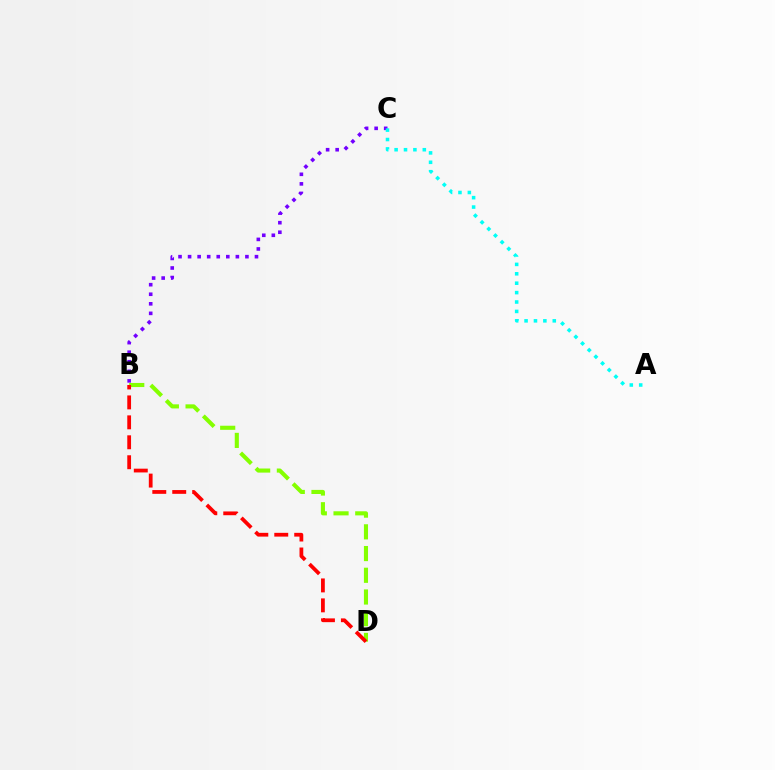{('B', 'C'): [{'color': '#7200ff', 'line_style': 'dotted', 'thickness': 2.6}], ('B', 'D'): [{'color': '#84ff00', 'line_style': 'dashed', 'thickness': 2.95}, {'color': '#ff0000', 'line_style': 'dashed', 'thickness': 2.71}], ('A', 'C'): [{'color': '#00fff6', 'line_style': 'dotted', 'thickness': 2.56}]}